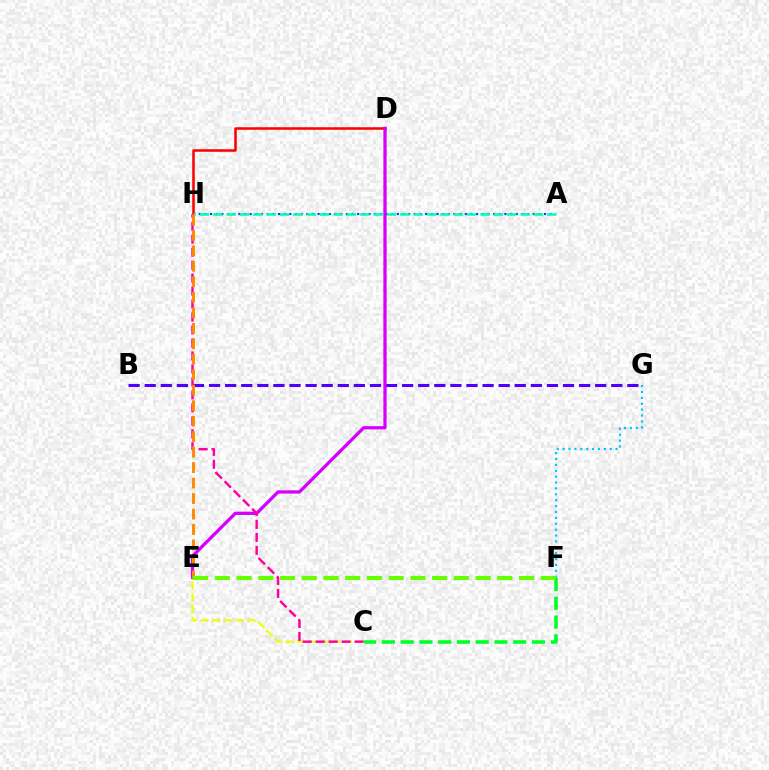{('C', 'F'): [{'color': '#00ff27', 'line_style': 'dashed', 'thickness': 2.55}], ('D', 'H'): [{'color': '#ff0000', 'line_style': 'solid', 'thickness': 1.83}], ('A', 'H'): [{'color': '#003fff', 'line_style': 'dotted', 'thickness': 1.54}, {'color': '#00ffaf', 'line_style': 'dashed', 'thickness': 1.82}], ('B', 'G'): [{'color': '#4f00ff', 'line_style': 'dashed', 'thickness': 2.19}], ('D', 'E'): [{'color': '#d600ff', 'line_style': 'solid', 'thickness': 2.36}], ('C', 'E'): [{'color': '#eeff00', 'line_style': 'dashed', 'thickness': 1.59}], ('C', 'H'): [{'color': '#ff00a0', 'line_style': 'dashed', 'thickness': 1.76}], ('F', 'G'): [{'color': '#00c7ff', 'line_style': 'dotted', 'thickness': 1.6}], ('E', 'H'): [{'color': '#ff8800', 'line_style': 'dashed', 'thickness': 2.1}], ('E', 'F'): [{'color': '#66ff00', 'line_style': 'dashed', 'thickness': 2.95}]}